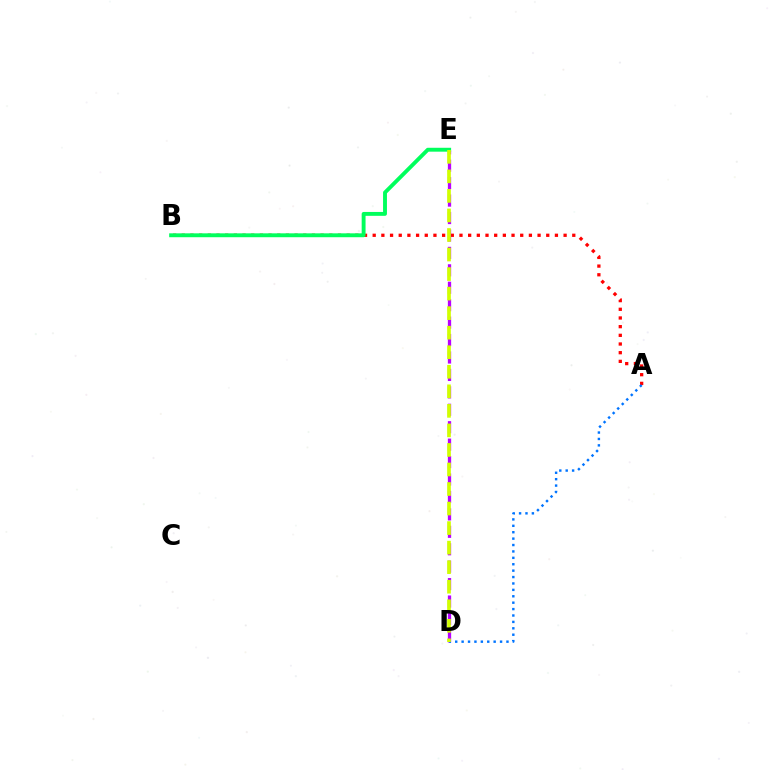{('A', 'B'): [{'color': '#ff0000', 'line_style': 'dotted', 'thickness': 2.36}], ('D', 'E'): [{'color': '#b900ff', 'line_style': 'dashed', 'thickness': 2.37}, {'color': '#d1ff00', 'line_style': 'dashed', 'thickness': 2.65}], ('A', 'D'): [{'color': '#0074ff', 'line_style': 'dotted', 'thickness': 1.74}], ('B', 'E'): [{'color': '#00ff5c', 'line_style': 'solid', 'thickness': 2.8}]}